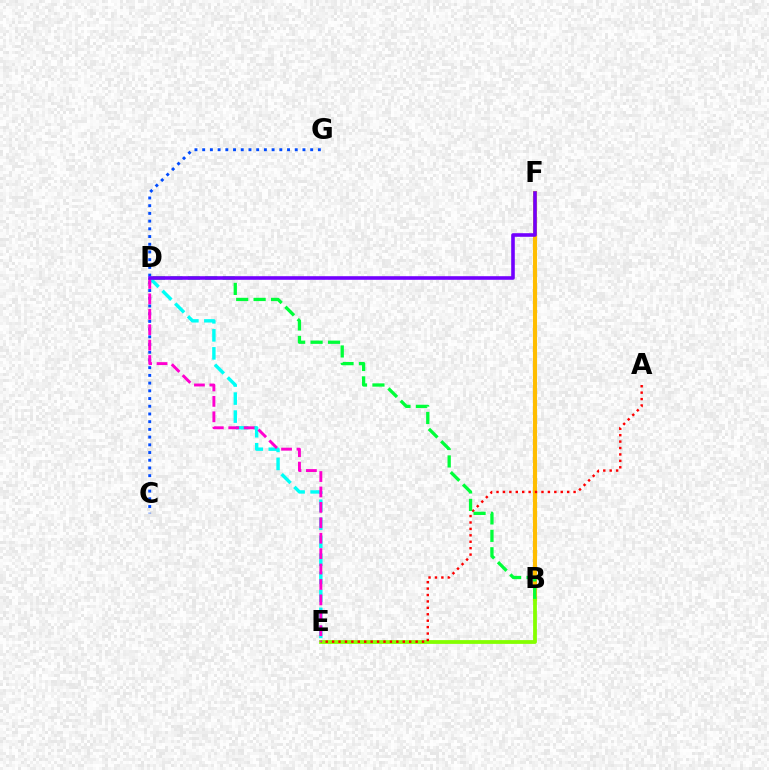{('D', 'E'): [{'color': '#00fff6', 'line_style': 'dashed', 'thickness': 2.45}, {'color': '#ff00cf', 'line_style': 'dashed', 'thickness': 2.09}], ('B', 'F'): [{'color': '#ffbd00', 'line_style': 'solid', 'thickness': 2.96}], ('B', 'E'): [{'color': '#84ff00', 'line_style': 'solid', 'thickness': 2.72}], ('C', 'G'): [{'color': '#004bff', 'line_style': 'dotted', 'thickness': 2.1}], ('A', 'E'): [{'color': '#ff0000', 'line_style': 'dotted', 'thickness': 1.75}], ('B', 'D'): [{'color': '#00ff39', 'line_style': 'dashed', 'thickness': 2.37}], ('D', 'F'): [{'color': '#7200ff', 'line_style': 'solid', 'thickness': 2.58}]}